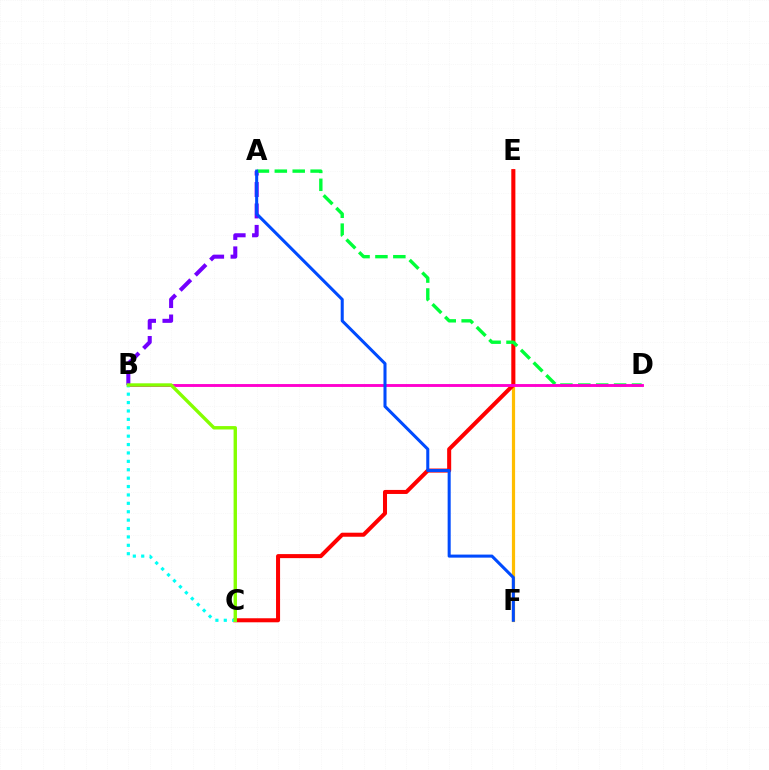{('E', 'F'): [{'color': '#ffbd00', 'line_style': 'solid', 'thickness': 2.31}], ('A', 'B'): [{'color': '#7200ff', 'line_style': 'dashed', 'thickness': 2.91}], ('C', 'E'): [{'color': '#ff0000', 'line_style': 'solid', 'thickness': 2.9}], ('A', 'D'): [{'color': '#00ff39', 'line_style': 'dashed', 'thickness': 2.43}], ('B', 'D'): [{'color': '#ff00cf', 'line_style': 'solid', 'thickness': 2.08}], ('A', 'F'): [{'color': '#004bff', 'line_style': 'solid', 'thickness': 2.19}], ('B', 'C'): [{'color': '#00fff6', 'line_style': 'dotted', 'thickness': 2.28}, {'color': '#84ff00', 'line_style': 'solid', 'thickness': 2.44}]}